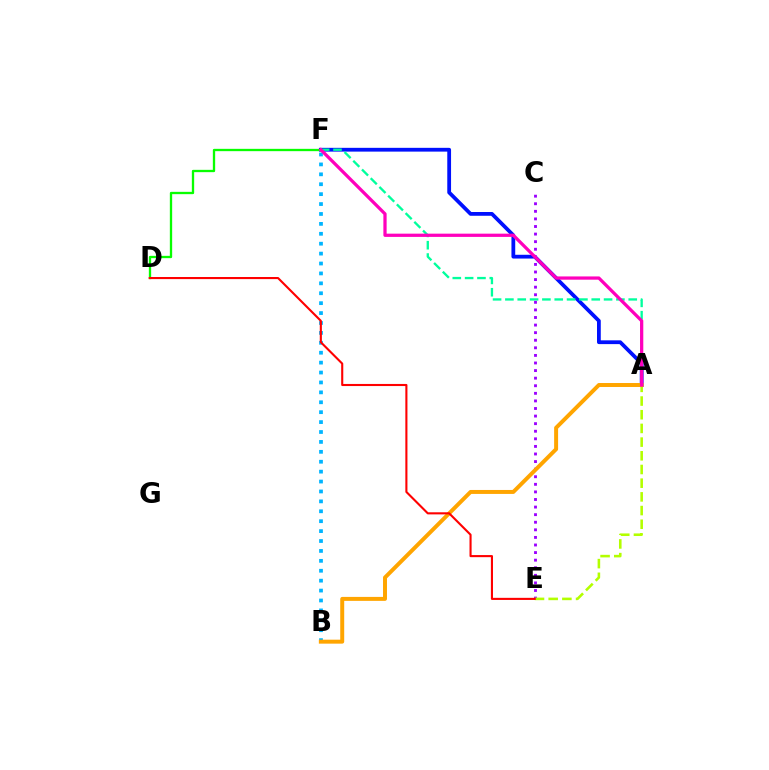{('A', 'F'): [{'color': '#0010ff', 'line_style': 'solid', 'thickness': 2.72}, {'color': '#00ff9d', 'line_style': 'dashed', 'thickness': 1.68}, {'color': '#ff00bd', 'line_style': 'solid', 'thickness': 2.34}], ('B', 'F'): [{'color': '#00b5ff', 'line_style': 'dotted', 'thickness': 2.69}], ('C', 'E'): [{'color': '#9b00ff', 'line_style': 'dotted', 'thickness': 2.06}], ('A', 'E'): [{'color': '#b3ff00', 'line_style': 'dashed', 'thickness': 1.86}], ('D', 'F'): [{'color': '#08ff00', 'line_style': 'solid', 'thickness': 1.67}], ('A', 'B'): [{'color': '#ffa500', 'line_style': 'solid', 'thickness': 2.85}], ('D', 'E'): [{'color': '#ff0000', 'line_style': 'solid', 'thickness': 1.51}]}